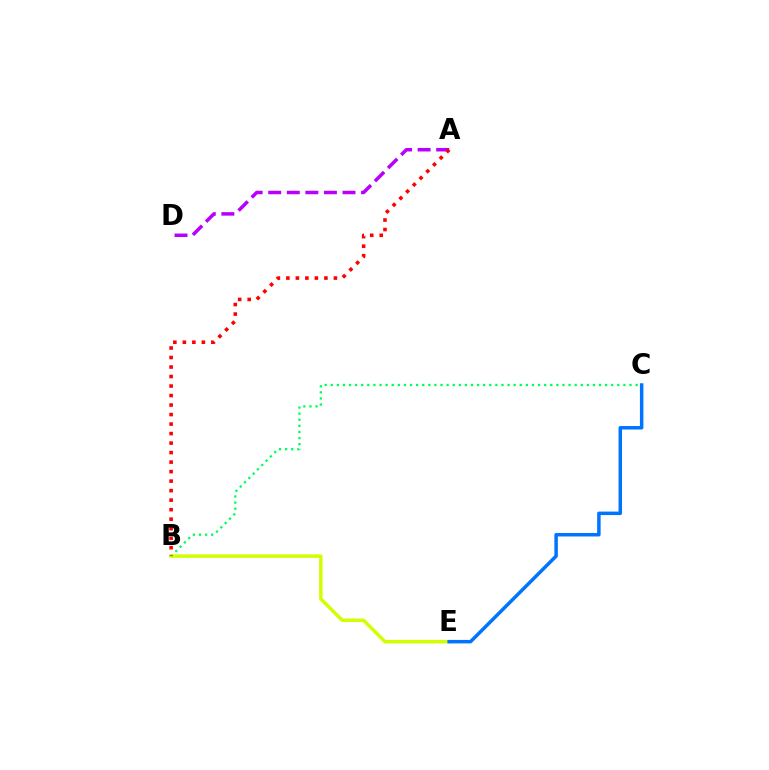{('A', 'D'): [{'color': '#b900ff', 'line_style': 'dashed', 'thickness': 2.52}], ('B', 'C'): [{'color': '#00ff5c', 'line_style': 'dotted', 'thickness': 1.66}], ('B', 'E'): [{'color': '#d1ff00', 'line_style': 'solid', 'thickness': 2.51}], ('C', 'E'): [{'color': '#0074ff', 'line_style': 'solid', 'thickness': 2.51}], ('A', 'B'): [{'color': '#ff0000', 'line_style': 'dotted', 'thickness': 2.58}]}